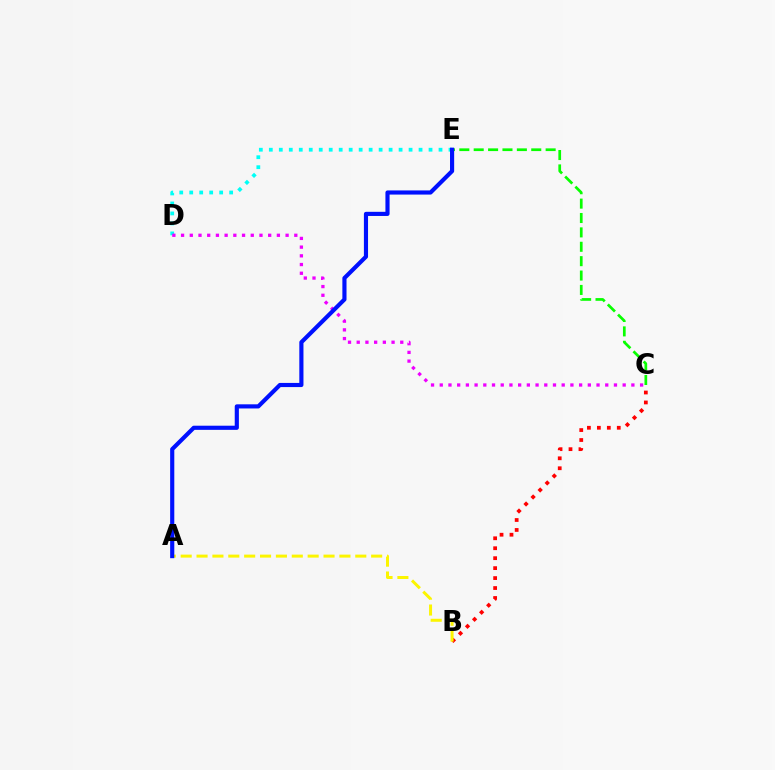{('C', 'E'): [{'color': '#08ff00', 'line_style': 'dashed', 'thickness': 1.95}], ('D', 'E'): [{'color': '#00fff6', 'line_style': 'dotted', 'thickness': 2.71}], ('C', 'D'): [{'color': '#ee00ff', 'line_style': 'dotted', 'thickness': 2.37}], ('B', 'C'): [{'color': '#ff0000', 'line_style': 'dotted', 'thickness': 2.7}], ('A', 'B'): [{'color': '#fcf500', 'line_style': 'dashed', 'thickness': 2.16}], ('A', 'E'): [{'color': '#0010ff', 'line_style': 'solid', 'thickness': 2.98}]}